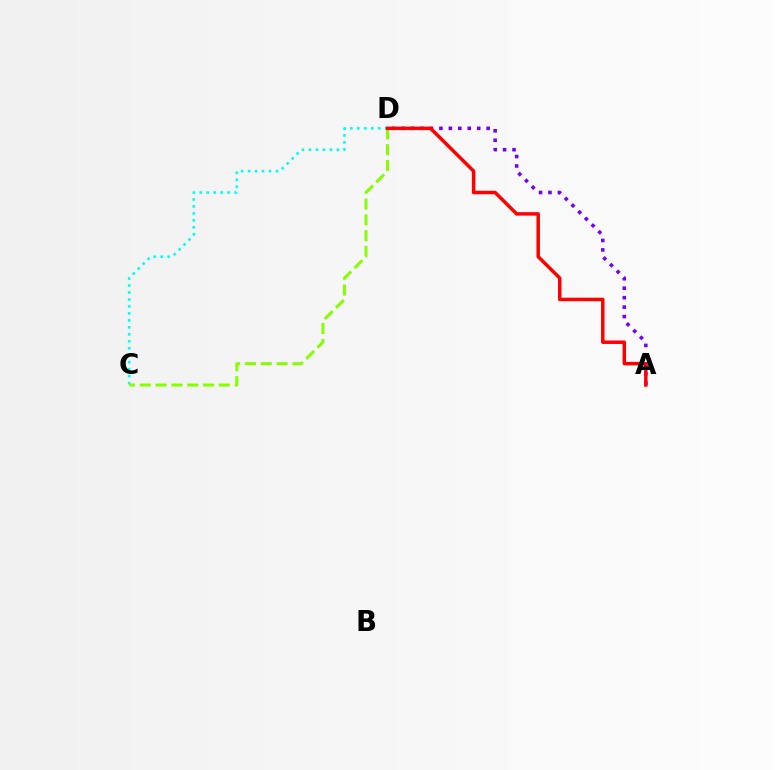{('C', 'D'): [{'color': '#00fff6', 'line_style': 'dotted', 'thickness': 1.89}, {'color': '#84ff00', 'line_style': 'dashed', 'thickness': 2.15}], ('A', 'D'): [{'color': '#7200ff', 'line_style': 'dotted', 'thickness': 2.57}, {'color': '#ff0000', 'line_style': 'solid', 'thickness': 2.5}]}